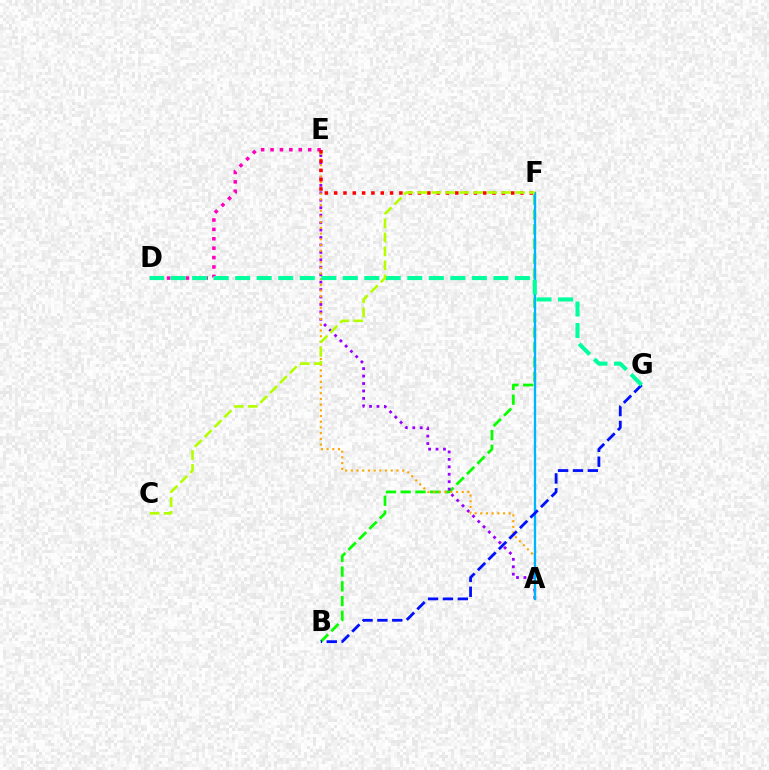{('B', 'F'): [{'color': '#08ff00', 'line_style': 'dashed', 'thickness': 2.0}], ('A', 'E'): [{'color': '#9b00ff', 'line_style': 'dotted', 'thickness': 2.02}, {'color': '#ffa500', 'line_style': 'dotted', 'thickness': 1.55}], ('D', 'E'): [{'color': '#ff00bd', 'line_style': 'dotted', 'thickness': 2.55}], ('A', 'F'): [{'color': '#00b5ff', 'line_style': 'solid', 'thickness': 1.66}], ('B', 'G'): [{'color': '#0010ff', 'line_style': 'dashed', 'thickness': 2.02}], ('E', 'F'): [{'color': '#ff0000', 'line_style': 'dotted', 'thickness': 2.53}], ('D', 'G'): [{'color': '#00ff9d', 'line_style': 'dashed', 'thickness': 2.92}], ('C', 'F'): [{'color': '#b3ff00', 'line_style': 'dashed', 'thickness': 1.9}]}